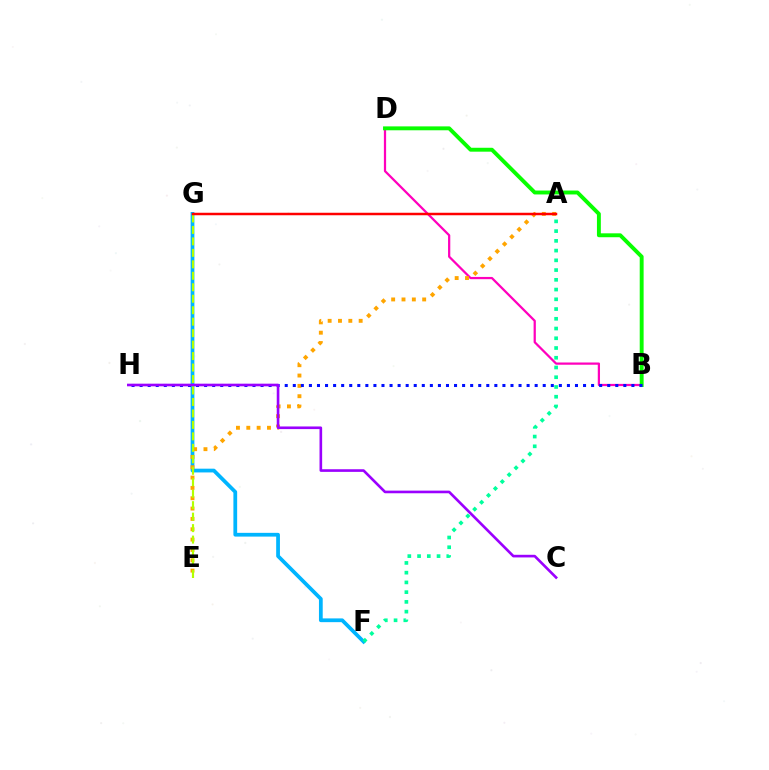{('B', 'D'): [{'color': '#ff00bd', 'line_style': 'solid', 'thickness': 1.61}, {'color': '#08ff00', 'line_style': 'solid', 'thickness': 2.81}], ('F', 'G'): [{'color': '#00b5ff', 'line_style': 'solid', 'thickness': 2.7}], ('A', 'E'): [{'color': '#ffa500', 'line_style': 'dotted', 'thickness': 2.81}], ('B', 'H'): [{'color': '#0010ff', 'line_style': 'dotted', 'thickness': 2.19}], ('C', 'H'): [{'color': '#9b00ff', 'line_style': 'solid', 'thickness': 1.9}], ('A', 'F'): [{'color': '#00ff9d', 'line_style': 'dotted', 'thickness': 2.65}], ('E', 'G'): [{'color': '#b3ff00', 'line_style': 'dashed', 'thickness': 1.56}], ('A', 'G'): [{'color': '#ff0000', 'line_style': 'solid', 'thickness': 1.79}]}